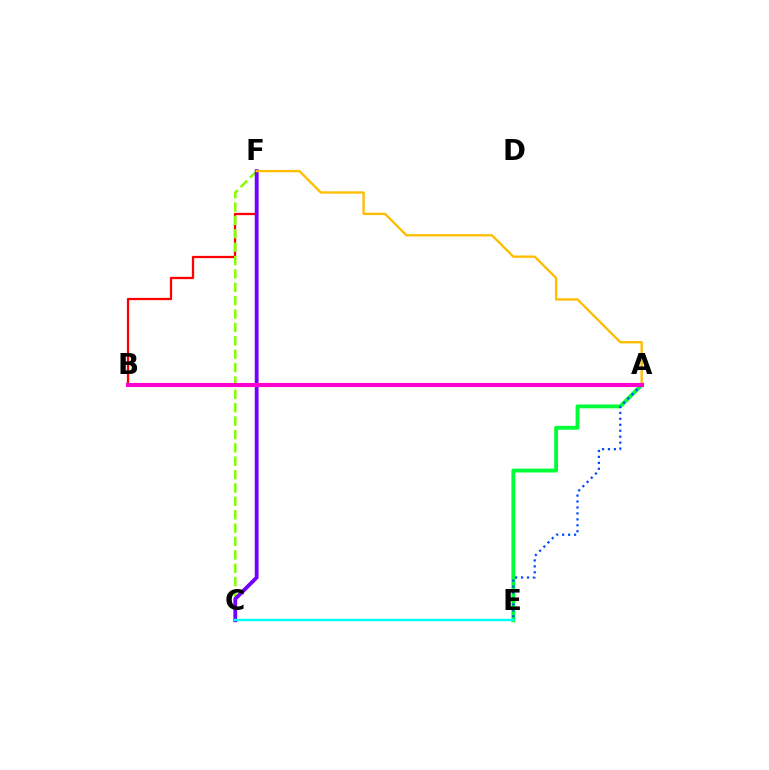{('B', 'F'): [{'color': '#ff0000', 'line_style': 'solid', 'thickness': 1.64}], ('C', 'F'): [{'color': '#84ff00', 'line_style': 'dashed', 'thickness': 1.82}, {'color': '#7200ff', 'line_style': 'solid', 'thickness': 2.75}], ('A', 'E'): [{'color': '#00ff39', 'line_style': 'solid', 'thickness': 2.79}, {'color': '#004bff', 'line_style': 'dotted', 'thickness': 1.61}], ('A', 'F'): [{'color': '#ffbd00', 'line_style': 'solid', 'thickness': 1.68}], ('A', 'B'): [{'color': '#ff00cf', 'line_style': 'solid', 'thickness': 2.95}], ('C', 'E'): [{'color': '#00fff6', 'line_style': 'solid', 'thickness': 1.75}]}